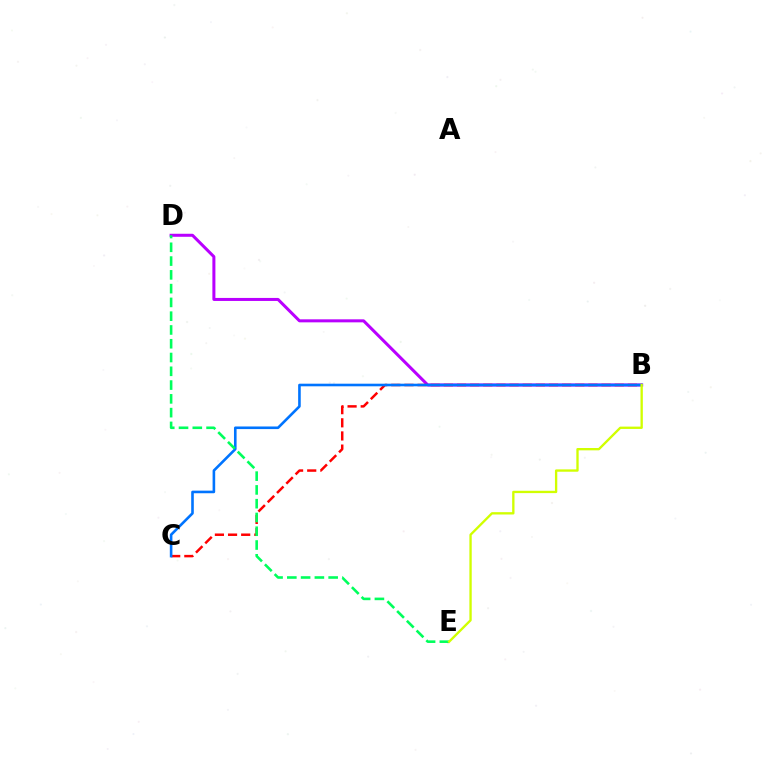{('B', 'D'): [{'color': '#b900ff', 'line_style': 'solid', 'thickness': 2.18}], ('B', 'C'): [{'color': '#ff0000', 'line_style': 'dashed', 'thickness': 1.79}, {'color': '#0074ff', 'line_style': 'solid', 'thickness': 1.88}], ('D', 'E'): [{'color': '#00ff5c', 'line_style': 'dashed', 'thickness': 1.87}], ('B', 'E'): [{'color': '#d1ff00', 'line_style': 'solid', 'thickness': 1.68}]}